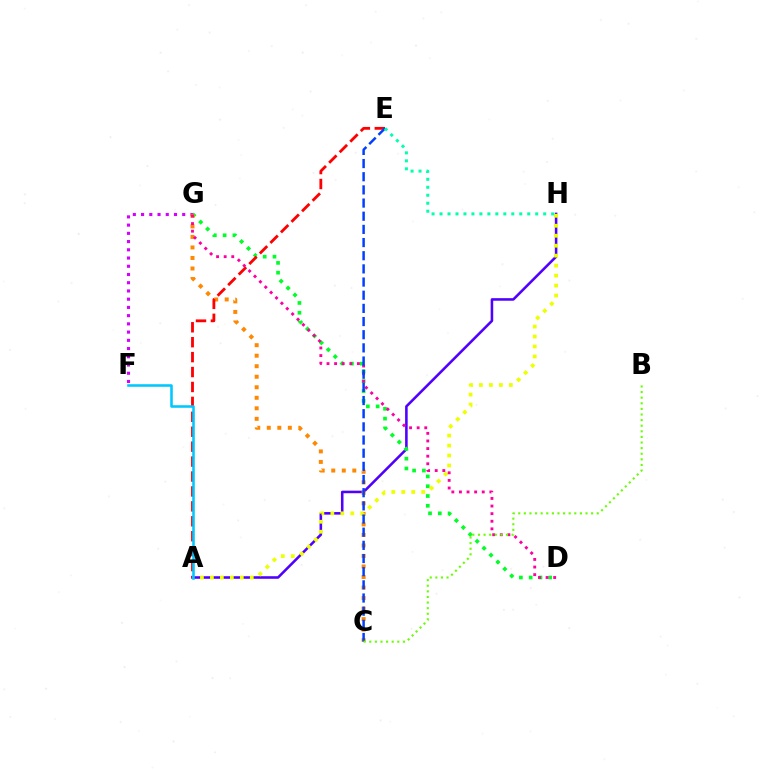{('A', 'H'): [{'color': '#4f00ff', 'line_style': 'solid', 'thickness': 1.85}, {'color': '#eeff00', 'line_style': 'dotted', 'thickness': 2.71}], ('F', 'G'): [{'color': '#d600ff', 'line_style': 'dotted', 'thickness': 2.24}], ('D', 'G'): [{'color': '#00ff27', 'line_style': 'dotted', 'thickness': 2.66}, {'color': '#ff00a0', 'line_style': 'dotted', 'thickness': 2.07}], ('C', 'G'): [{'color': '#ff8800', 'line_style': 'dotted', 'thickness': 2.86}], ('A', 'E'): [{'color': '#ff0000', 'line_style': 'dashed', 'thickness': 2.03}], ('C', 'E'): [{'color': '#003fff', 'line_style': 'dashed', 'thickness': 1.79}], ('A', 'F'): [{'color': '#00c7ff', 'line_style': 'solid', 'thickness': 1.84}], ('E', 'H'): [{'color': '#00ffaf', 'line_style': 'dotted', 'thickness': 2.17}], ('B', 'C'): [{'color': '#66ff00', 'line_style': 'dotted', 'thickness': 1.52}]}